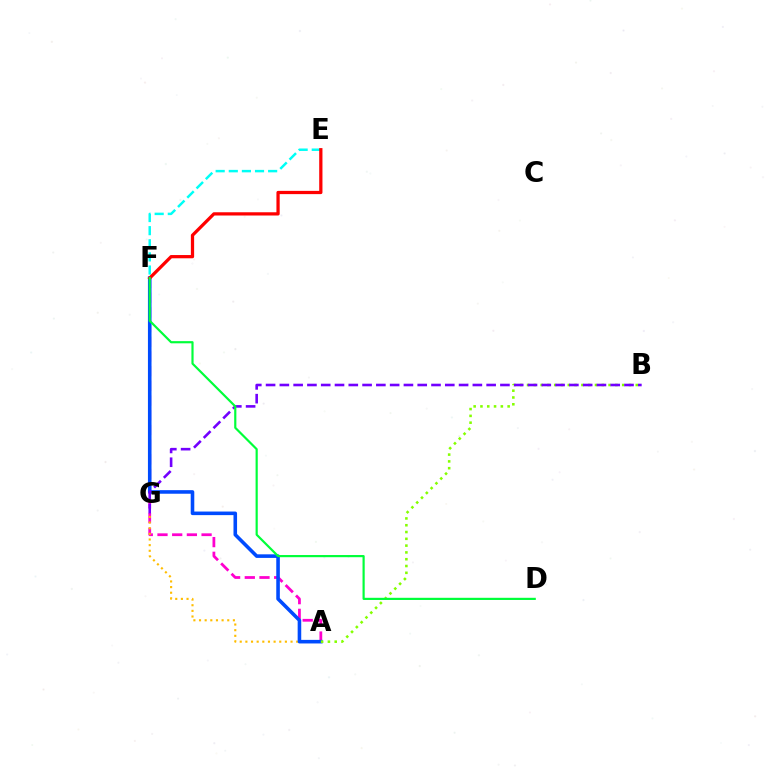{('A', 'F'): [{'color': '#ff00cf', 'line_style': 'dashed', 'thickness': 2.0}, {'color': '#004bff', 'line_style': 'solid', 'thickness': 2.58}], ('A', 'G'): [{'color': '#ffbd00', 'line_style': 'dotted', 'thickness': 1.53}], ('E', 'F'): [{'color': '#00fff6', 'line_style': 'dashed', 'thickness': 1.78}, {'color': '#ff0000', 'line_style': 'solid', 'thickness': 2.34}], ('A', 'B'): [{'color': '#84ff00', 'line_style': 'dotted', 'thickness': 1.85}], ('B', 'G'): [{'color': '#7200ff', 'line_style': 'dashed', 'thickness': 1.87}], ('D', 'F'): [{'color': '#00ff39', 'line_style': 'solid', 'thickness': 1.57}]}